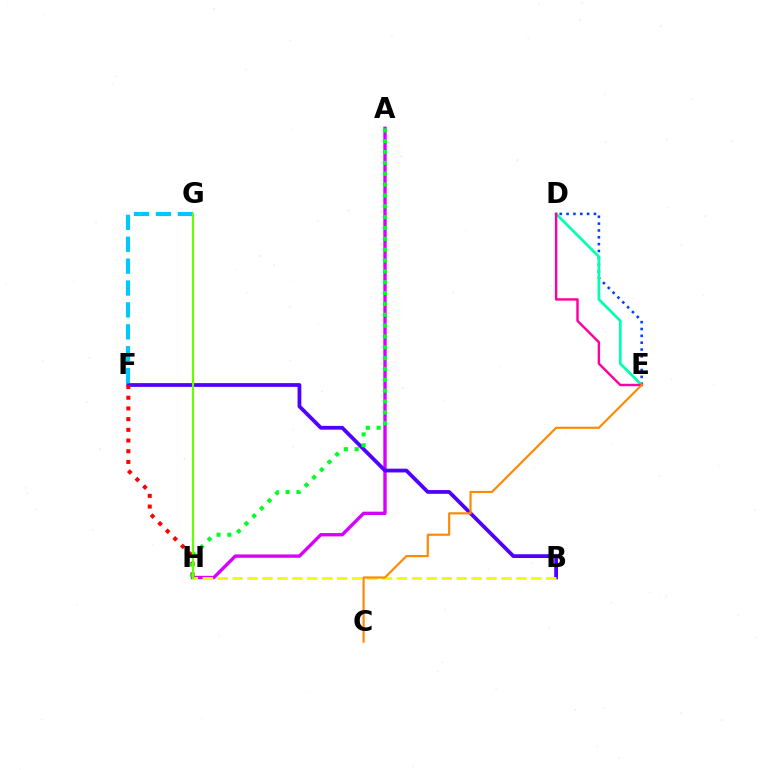{('A', 'H'): [{'color': '#d600ff', 'line_style': 'solid', 'thickness': 2.42}, {'color': '#00ff27', 'line_style': 'dotted', 'thickness': 2.95}], ('B', 'F'): [{'color': '#4f00ff', 'line_style': 'solid', 'thickness': 2.71}], ('F', 'H'): [{'color': '#ff0000', 'line_style': 'dotted', 'thickness': 2.91}], ('B', 'H'): [{'color': '#eeff00', 'line_style': 'dashed', 'thickness': 2.03}], ('D', 'E'): [{'color': '#003fff', 'line_style': 'dotted', 'thickness': 1.86}, {'color': '#00ffaf', 'line_style': 'solid', 'thickness': 1.95}, {'color': '#ff00a0', 'line_style': 'solid', 'thickness': 1.75}], ('F', 'G'): [{'color': '#00c7ff', 'line_style': 'dashed', 'thickness': 2.97}], ('C', 'E'): [{'color': '#ff8800', 'line_style': 'solid', 'thickness': 1.55}], ('G', 'H'): [{'color': '#66ff00', 'line_style': 'solid', 'thickness': 1.58}]}